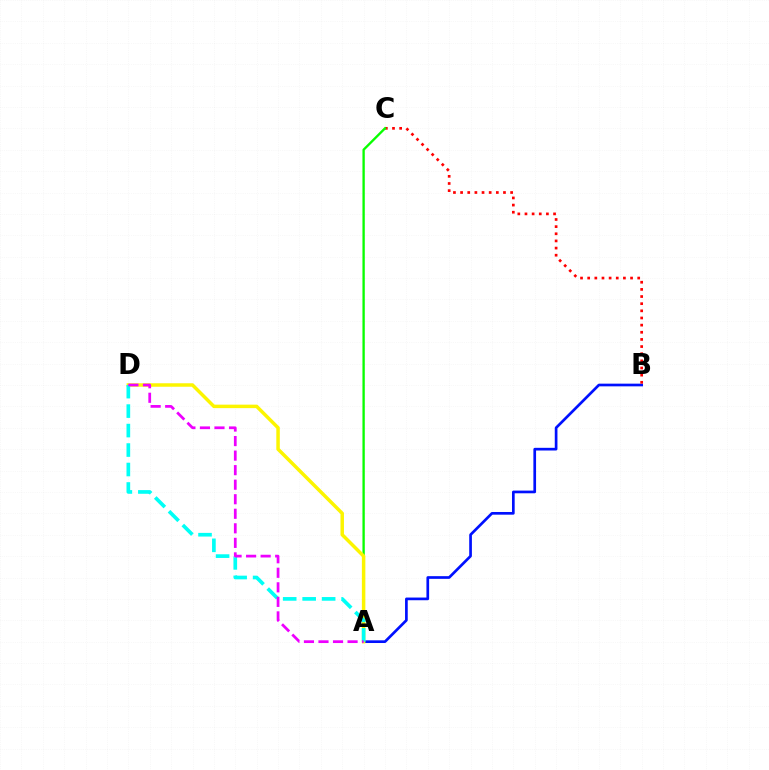{('A', 'B'): [{'color': '#0010ff', 'line_style': 'solid', 'thickness': 1.93}], ('B', 'C'): [{'color': '#ff0000', 'line_style': 'dotted', 'thickness': 1.94}], ('A', 'C'): [{'color': '#08ff00', 'line_style': 'solid', 'thickness': 1.68}], ('A', 'D'): [{'color': '#fcf500', 'line_style': 'solid', 'thickness': 2.51}, {'color': '#00fff6', 'line_style': 'dashed', 'thickness': 2.65}, {'color': '#ee00ff', 'line_style': 'dashed', 'thickness': 1.98}]}